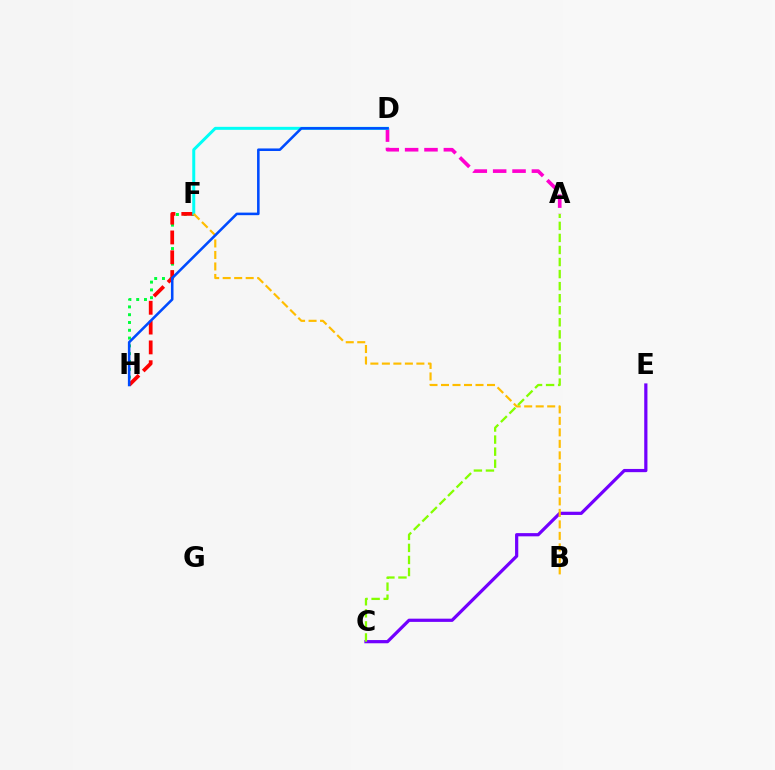{('A', 'D'): [{'color': '#ff00cf', 'line_style': 'dashed', 'thickness': 2.63}], ('F', 'H'): [{'color': '#00ff39', 'line_style': 'dotted', 'thickness': 2.12}, {'color': '#ff0000', 'line_style': 'dashed', 'thickness': 2.69}], ('C', 'E'): [{'color': '#7200ff', 'line_style': 'solid', 'thickness': 2.32}], ('D', 'F'): [{'color': '#00fff6', 'line_style': 'solid', 'thickness': 2.16}], ('B', 'F'): [{'color': '#ffbd00', 'line_style': 'dashed', 'thickness': 1.56}], ('D', 'H'): [{'color': '#004bff', 'line_style': 'solid', 'thickness': 1.84}], ('A', 'C'): [{'color': '#84ff00', 'line_style': 'dashed', 'thickness': 1.64}]}